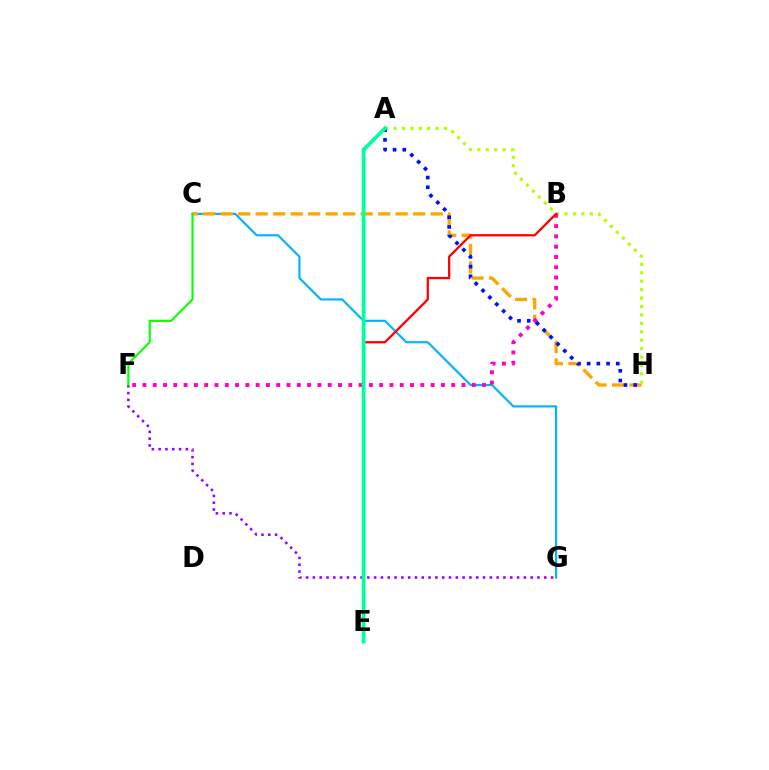{('C', 'G'): [{'color': '#00b5ff', 'line_style': 'solid', 'thickness': 1.56}], ('C', 'H'): [{'color': '#ffa500', 'line_style': 'dashed', 'thickness': 2.38}], ('A', 'H'): [{'color': '#b3ff00', 'line_style': 'dotted', 'thickness': 2.29}, {'color': '#0010ff', 'line_style': 'dotted', 'thickness': 2.64}], ('B', 'F'): [{'color': '#ff00bd', 'line_style': 'dotted', 'thickness': 2.8}], ('F', 'G'): [{'color': '#9b00ff', 'line_style': 'dotted', 'thickness': 1.85}], ('B', 'E'): [{'color': '#ff0000', 'line_style': 'solid', 'thickness': 1.64}], ('C', 'F'): [{'color': '#08ff00', 'line_style': 'solid', 'thickness': 1.52}], ('A', 'E'): [{'color': '#00ff9d', 'line_style': 'solid', 'thickness': 2.75}]}